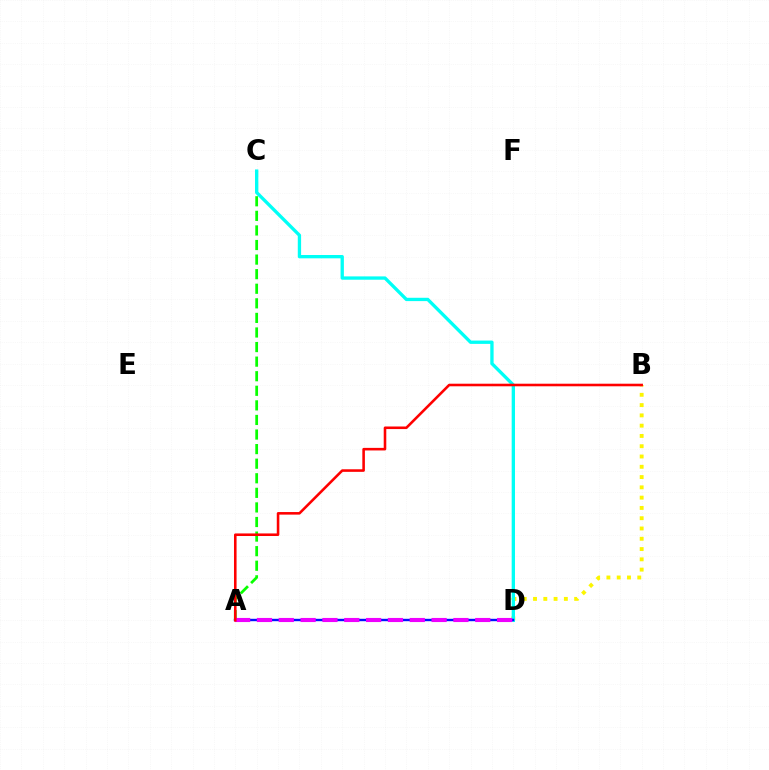{('B', 'D'): [{'color': '#fcf500', 'line_style': 'dotted', 'thickness': 2.79}], ('A', 'C'): [{'color': '#08ff00', 'line_style': 'dashed', 'thickness': 1.98}], ('C', 'D'): [{'color': '#00fff6', 'line_style': 'solid', 'thickness': 2.39}], ('A', 'D'): [{'color': '#0010ff', 'line_style': 'solid', 'thickness': 1.72}, {'color': '#ee00ff', 'line_style': 'dashed', 'thickness': 2.97}], ('A', 'B'): [{'color': '#ff0000', 'line_style': 'solid', 'thickness': 1.85}]}